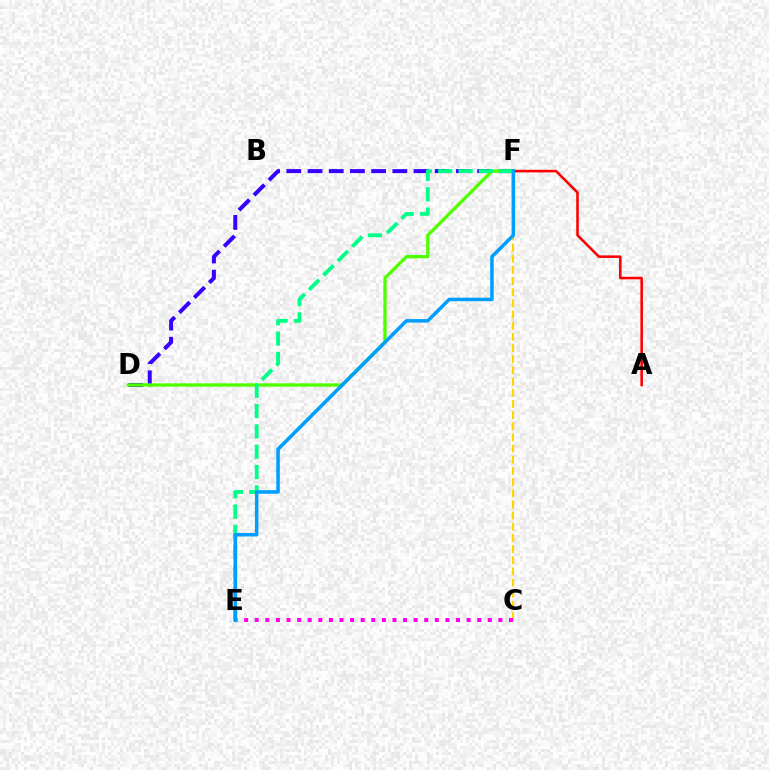{('D', 'F'): [{'color': '#3700ff', 'line_style': 'dashed', 'thickness': 2.88}, {'color': '#4fff00', 'line_style': 'solid', 'thickness': 2.39}], ('C', 'F'): [{'color': '#ffd500', 'line_style': 'dashed', 'thickness': 1.52}], ('E', 'F'): [{'color': '#00ff86', 'line_style': 'dashed', 'thickness': 2.76}, {'color': '#009eff', 'line_style': 'solid', 'thickness': 2.54}], ('A', 'F'): [{'color': '#ff0000', 'line_style': 'solid', 'thickness': 1.85}], ('C', 'E'): [{'color': '#ff00ed', 'line_style': 'dotted', 'thickness': 2.88}]}